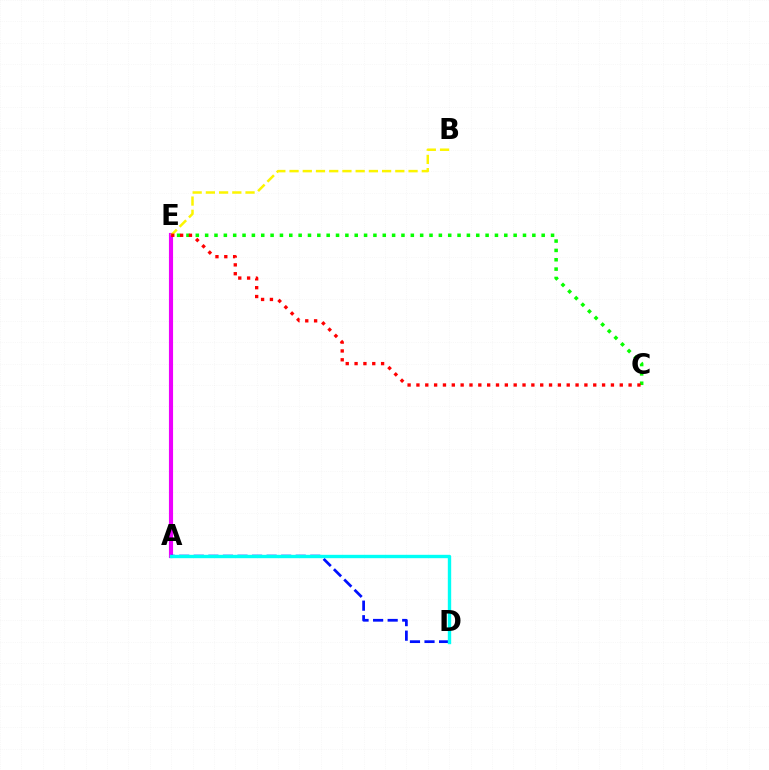{('A', 'E'): [{'color': '#ee00ff', 'line_style': 'solid', 'thickness': 2.97}], ('C', 'E'): [{'color': '#08ff00', 'line_style': 'dotted', 'thickness': 2.54}, {'color': '#ff0000', 'line_style': 'dotted', 'thickness': 2.4}], ('B', 'E'): [{'color': '#fcf500', 'line_style': 'dashed', 'thickness': 1.8}], ('A', 'D'): [{'color': '#0010ff', 'line_style': 'dashed', 'thickness': 1.98}, {'color': '#00fff6', 'line_style': 'solid', 'thickness': 2.43}]}